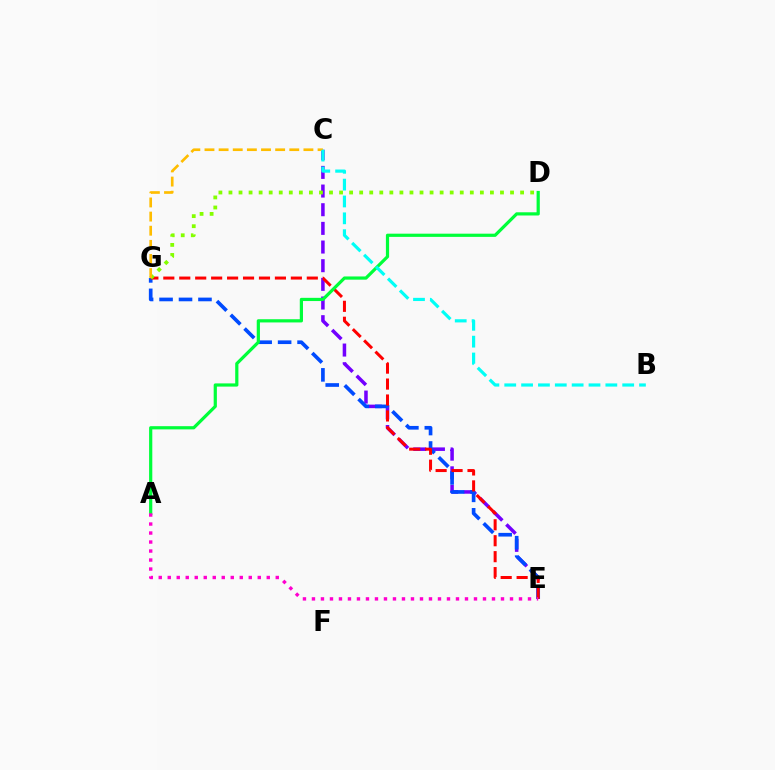{('C', 'E'): [{'color': '#7200ff', 'line_style': 'dashed', 'thickness': 2.54}], ('E', 'G'): [{'color': '#004bff', 'line_style': 'dashed', 'thickness': 2.64}, {'color': '#ff0000', 'line_style': 'dashed', 'thickness': 2.17}], ('A', 'D'): [{'color': '#00ff39', 'line_style': 'solid', 'thickness': 2.31}], ('A', 'E'): [{'color': '#ff00cf', 'line_style': 'dotted', 'thickness': 2.45}], ('D', 'G'): [{'color': '#84ff00', 'line_style': 'dotted', 'thickness': 2.73}], ('C', 'G'): [{'color': '#ffbd00', 'line_style': 'dashed', 'thickness': 1.92}], ('B', 'C'): [{'color': '#00fff6', 'line_style': 'dashed', 'thickness': 2.29}]}